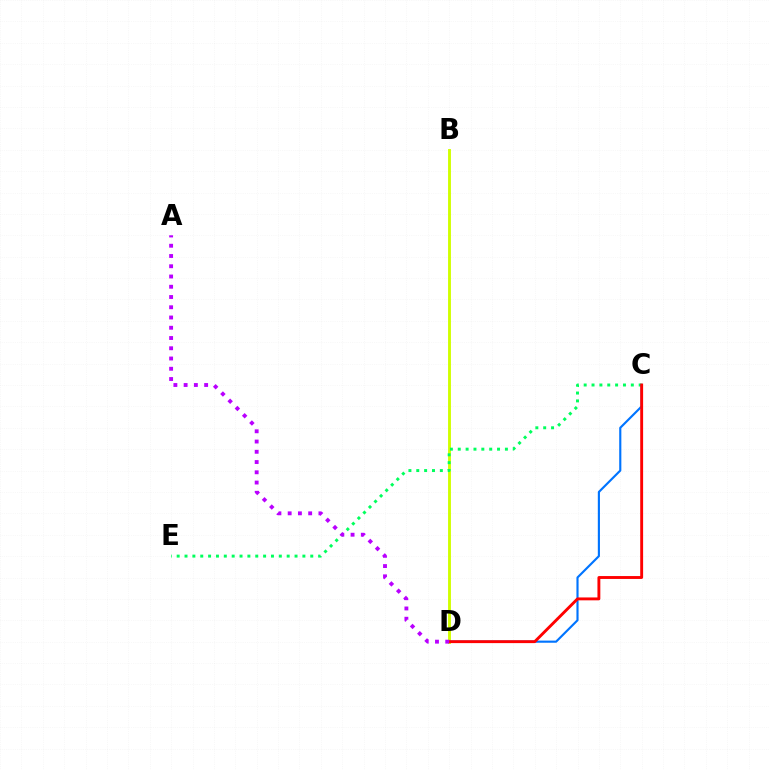{('B', 'D'): [{'color': '#d1ff00', 'line_style': 'solid', 'thickness': 2.08}], ('C', 'E'): [{'color': '#00ff5c', 'line_style': 'dotted', 'thickness': 2.14}], ('C', 'D'): [{'color': '#0074ff', 'line_style': 'solid', 'thickness': 1.54}, {'color': '#ff0000', 'line_style': 'solid', 'thickness': 2.08}], ('A', 'D'): [{'color': '#b900ff', 'line_style': 'dotted', 'thickness': 2.79}]}